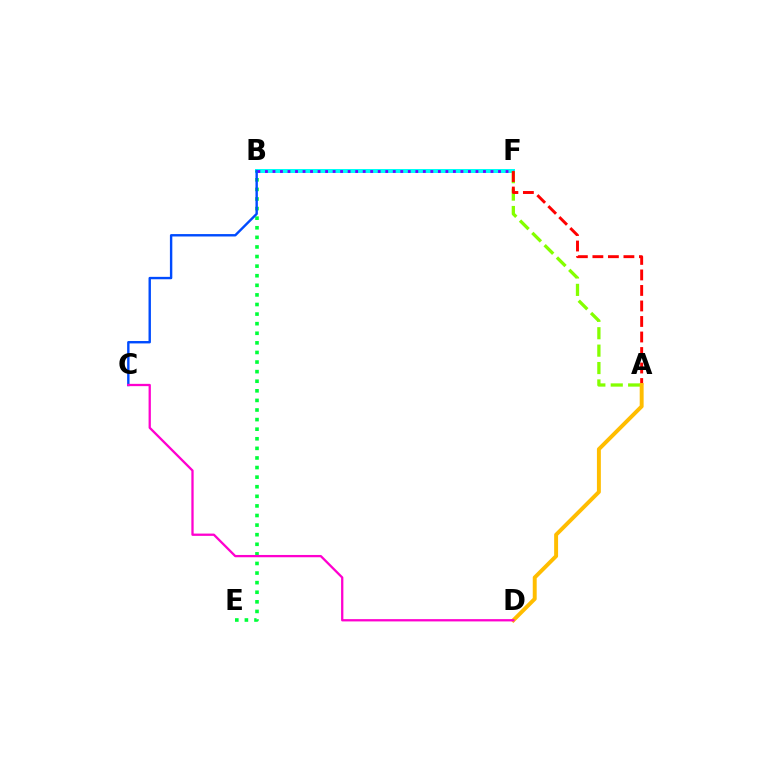{('B', 'F'): [{'color': '#00fff6', 'line_style': 'solid', 'thickness': 2.87}, {'color': '#7200ff', 'line_style': 'dotted', 'thickness': 2.04}], ('A', 'F'): [{'color': '#84ff00', 'line_style': 'dashed', 'thickness': 2.36}, {'color': '#ff0000', 'line_style': 'dashed', 'thickness': 2.11}], ('B', 'E'): [{'color': '#00ff39', 'line_style': 'dotted', 'thickness': 2.61}], ('B', 'C'): [{'color': '#004bff', 'line_style': 'solid', 'thickness': 1.73}], ('A', 'D'): [{'color': '#ffbd00', 'line_style': 'solid', 'thickness': 2.83}], ('C', 'D'): [{'color': '#ff00cf', 'line_style': 'solid', 'thickness': 1.65}]}